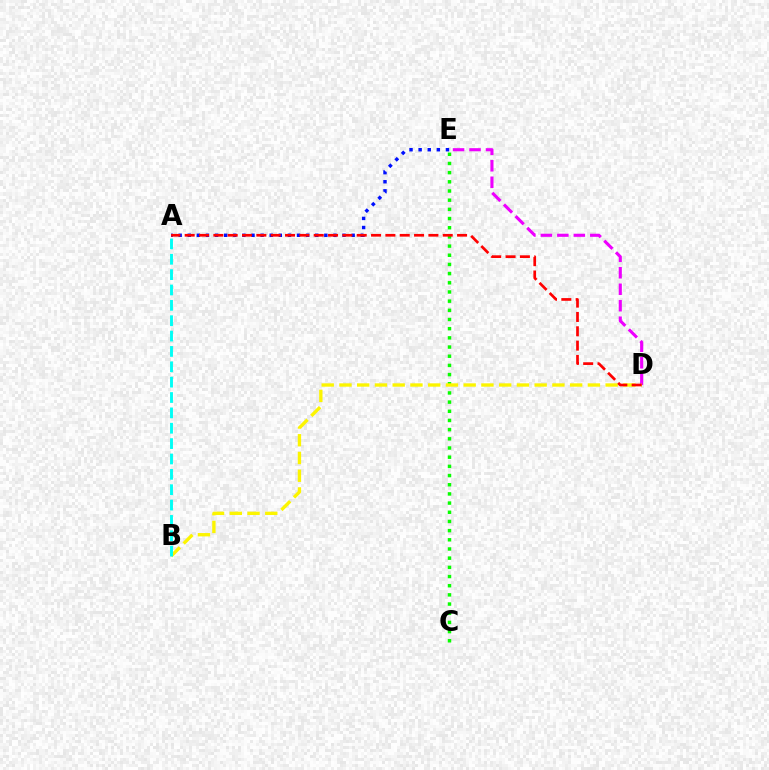{('A', 'E'): [{'color': '#0010ff', 'line_style': 'dotted', 'thickness': 2.47}], ('D', 'E'): [{'color': '#ee00ff', 'line_style': 'dashed', 'thickness': 2.24}], ('C', 'E'): [{'color': '#08ff00', 'line_style': 'dotted', 'thickness': 2.49}], ('B', 'D'): [{'color': '#fcf500', 'line_style': 'dashed', 'thickness': 2.41}], ('A', 'D'): [{'color': '#ff0000', 'line_style': 'dashed', 'thickness': 1.95}], ('A', 'B'): [{'color': '#00fff6', 'line_style': 'dashed', 'thickness': 2.09}]}